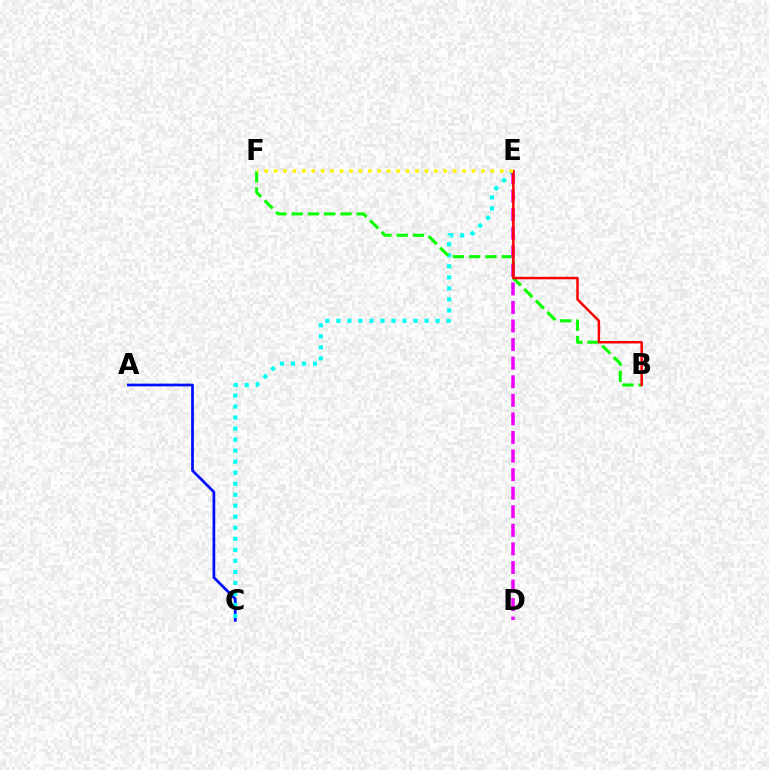{('A', 'C'): [{'color': '#0010ff', 'line_style': 'solid', 'thickness': 1.97}], ('C', 'E'): [{'color': '#00fff6', 'line_style': 'dotted', 'thickness': 2.99}], ('B', 'F'): [{'color': '#08ff00', 'line_style': 'dashed', 'thickness': 2.21}], ('D', 'E'): [{'color': '#ee00ff', 'line_style': 'dashed', 'thickness': 2.52}], ('B', 'E'): [{'color': '#ff0000', 'line_style': 'solid', 'thickness': 1.8}], ('E', 'F'): [{'color': '#fcf500', 'line_style': 'dotted', 'thickness': 2.56}]}